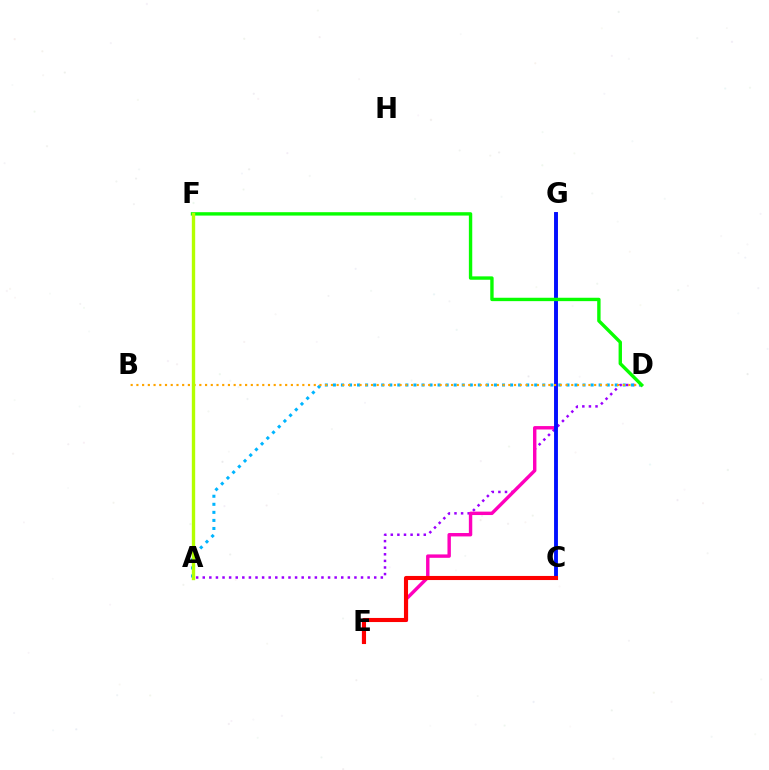{('A', 'D'): [{'color': '#9b00ff', 'line_style': 'dotted', 'thickness': 1.79}, {'color': '#00b5ff', 'line_style': 'dotted', 'thickness': 2.19}], ('E', 'G'): [{'color': '#ff00bd', 'line_style': 'solid', 'thickness': 2.45}], ('C', 'G'): [{'color': '#00ff9d', 'line_style': 'dashed', 'thickness': 1.74}, {'color': '#0010ff', 'line_style': 'solid', 'thickness': 2.78}], ('B', 'D'): [{'color': '#ffa500', 'line_style': 'dotted', 'thickness': 1.55}], ('D', 'F'): [{'color': '#08ff00', 'line_style': 'solid', 'thickness': 2.44}], ('C', 'E'): [{'color': '#ff0000', 'line_style': 'solid', 'thickness': 2.95}], ('A', 'F'): [{'color': '#b3ff00', 'line_style': 'solid', 'thickness': 2.42}]}